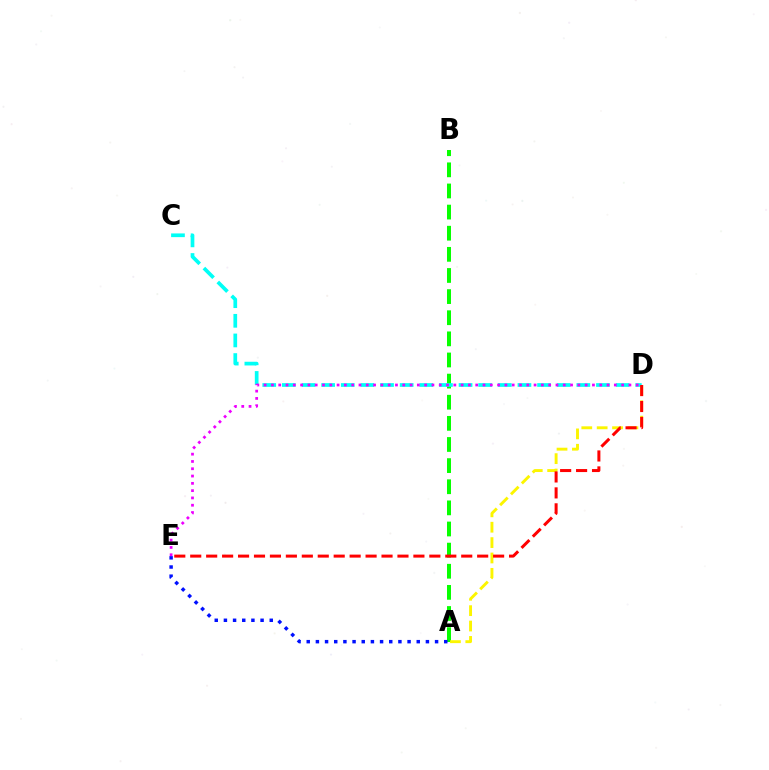{('A', 'B'): [{'color': '#08ff00', 'line_style': 'dashed', 'thickness': 2.87}], ('A', 'D'): [{'color': '#fcf500', 'line_style': 'dashed', 'thickness': 2.09}], ('A', 'E'): [{'color': '#0010ff', 'line_style': 'dotted', 'thickness': 2.49}], ('C', 'D'): [{'color': '#00fff6', 'line_style': 'dashed', 'thickness': 2.67}], ('D', 'E'): [{'color': '#ee00ff', 'line_style': 'dotted', 'thickness': 1.98}, {'color': '#ff0000', 'line_style': 'dashed', 'thickness': 2.17}]}